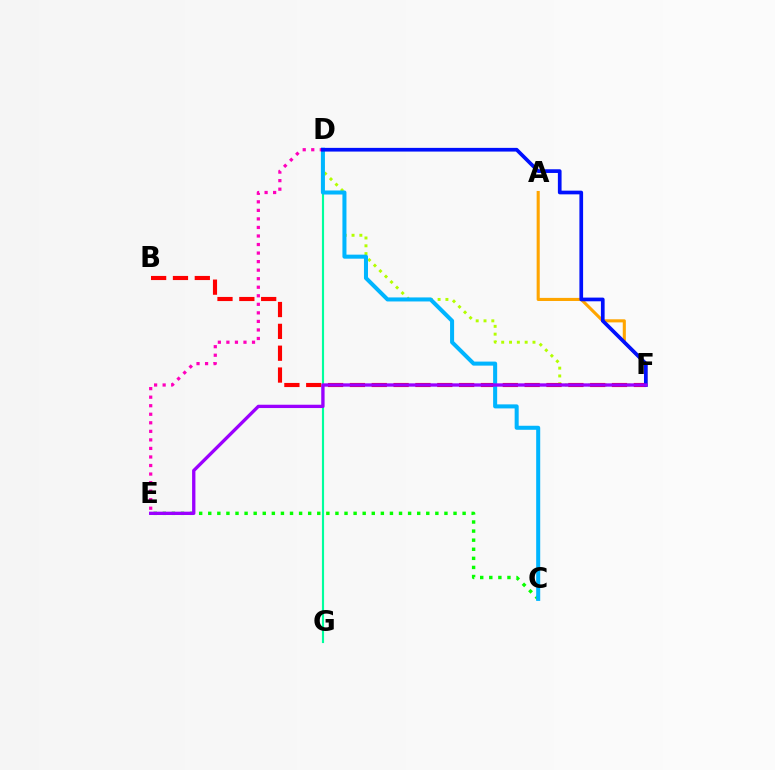{('C', 'E'): [{'color': '#08ff00', 'line_style': 'dotted', 'thickness': 2.47}], ('D', 'F'): [{'color': '#b3ff00', 'line_style': 'dotted', 'thickness': 2.12}, {'color': '#0010ff', 'line_style': 'solid', 'thickness': 2.66}], ('D', 'G'): [{'color': '#00ff9d', 'line_style': 'solid', 'thickness': 1.54}], ('B', 'F'): [{'color': '#ff0000', 'line_style': 'dashed', 'thickness': 2.97}], ('C', 'D'): [{'color': '#00b5ff', 'line_style': 'solid', 'thickness': 2.9}], ('A', 'F'): [{'color': '#ffa500', 'line_style': 'solid', 'thickness': 2.23}], ('D', 'E'): [{'color': '#ff00bd', 'line_style': 'dotted', 'thickness': 2.32}], ('E', 'F'): [{'color': '#9b00ff', 'line_style': 'solid', 'thickness': 2.39}]}